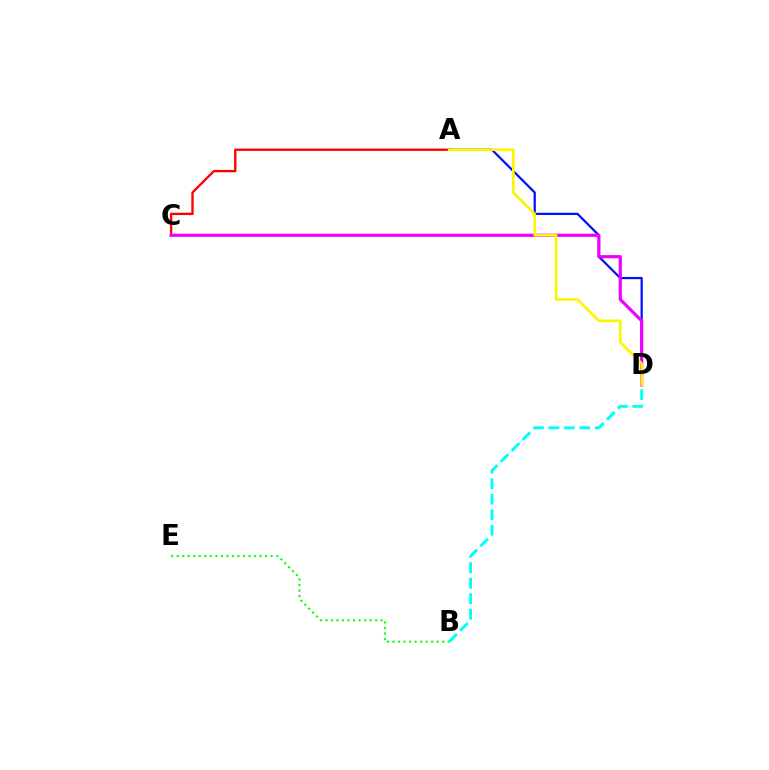{('A', 'C'): [{'color': '#ff0000', 'line_style': 'solid', 'thickness': 1.69}], ('A', 'D'): [{'color': '#0010ff', 'line_style': 'solid', 'thickness': 1.61}, {'color': '#fcf500', 'line_style': 'solid', 'thickness': 1.92}], ('C', 'D'): [{'color': '#ee00ff', 'line_style': 'solid', 'thickness': 2.29}], ('B', 'E'): [{'color': '#08ff00', 'line_style': 'dotted', 'thickness': 1.5}], ('B', 'D'): [{'color': '#00fff6', 'line_style': 'dashed', 'thickness': 2.1}]}